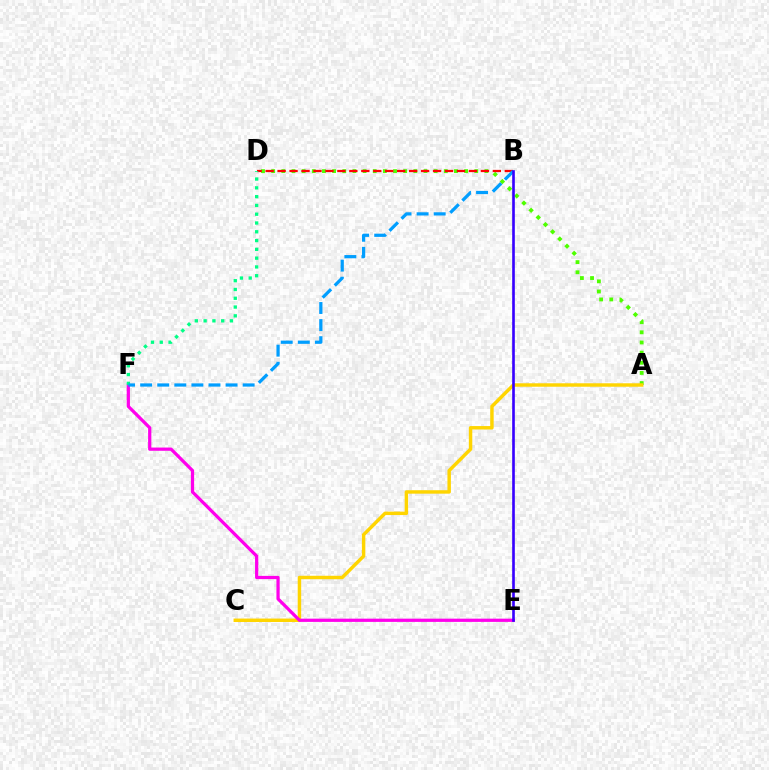{('A', 'D'): [{'color': '#4fff00', 'line_style': 'dotted', 'thickness': 2.76}], ('A', 'C'): [{'color': '#ffd500', 'line_style': 'solid', 'thickness': 2.48}], ('E', 'F'): [{'color': '#ff00ed', 'line_style': 'solid', 'thickness': 2.33}], ('B', 'D'): [{'color': '#ff0000', 'line_style': 'dashed', 'thickness': 1.62}], ('D', 'F'): [{'color': '#00ff86', 'line_style': 'dotted', 'thickness': 2.39}], ('B', 'F'): [{'color': '#009eff', 'line_style': 'dashed', 'thickness': 2.32}], ('B', 'E'): [{'color': '#3700ff', 'line_style': 'solid', 'thickness': 1.9}]}